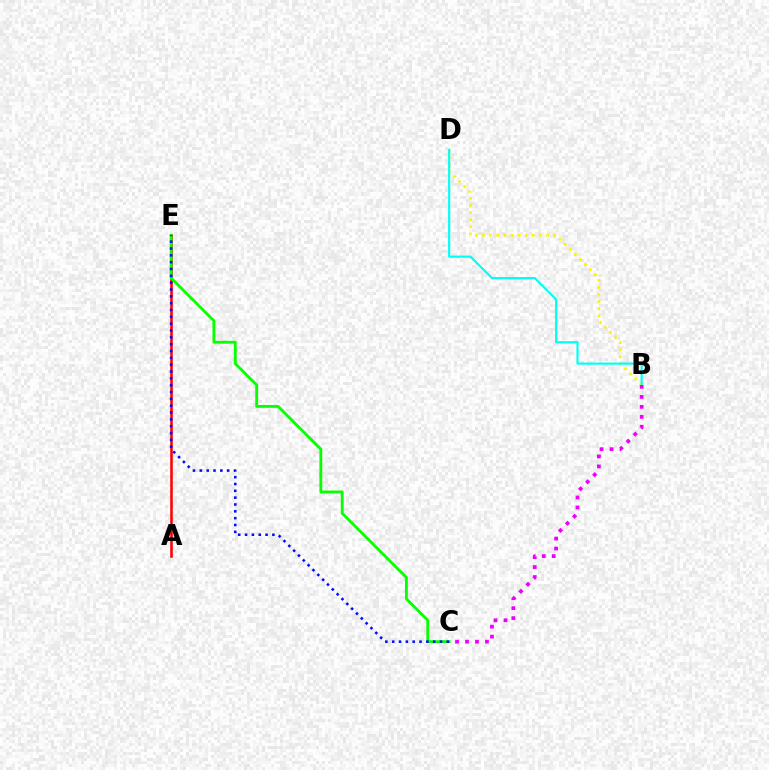{('A', 'E'): [{'color': '#ff0000', 'line_style': 'solid', 'thickness': 1.84}], ('B', 'D'): [{'color': '#fcf500', 'line_style': 'dotted', 'thickness': 1.94}, {'color': '#00fff6', 'line_style': 'solid', 'thickness': 1.55}], ('C', 'E'): [{'color': '#08ff00', 'line_style': 'solid', 'thickness': 2.06}, {'color': '#0010ff', 'line_style': 'dotted', 'thickness': 1.86}], ('B', 'C'): [{'color': '#ee00ff', 'line_style': 'dotted', 'thickness': 2.71}]}